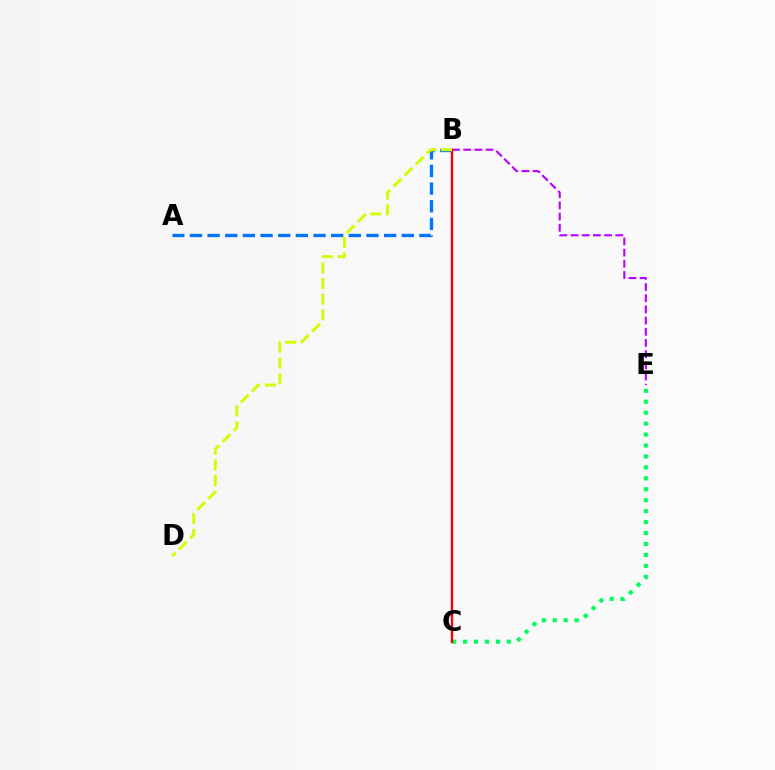{('B', 'E'): [{'color': '#b900ff', 'line_style': 'dashed', 'thickness': 1.52}], ('C', 'E'): [{'color': '#00ff5c', 'line_style': 'dotted', 'thickness': 2.97}], ('A', 'B'): [{'color': '#0074ff', 'line_style': 'dashed', 'thickness': 2.4}], ('B', 'C'): [{'color': '#ff0000', 'line_style': 'solid', 'thickness': 1.71}], ('B', 'D'): [{'color': '#d1ff00', 'line_style': 'dashed', 'thickness': 2.13}]}